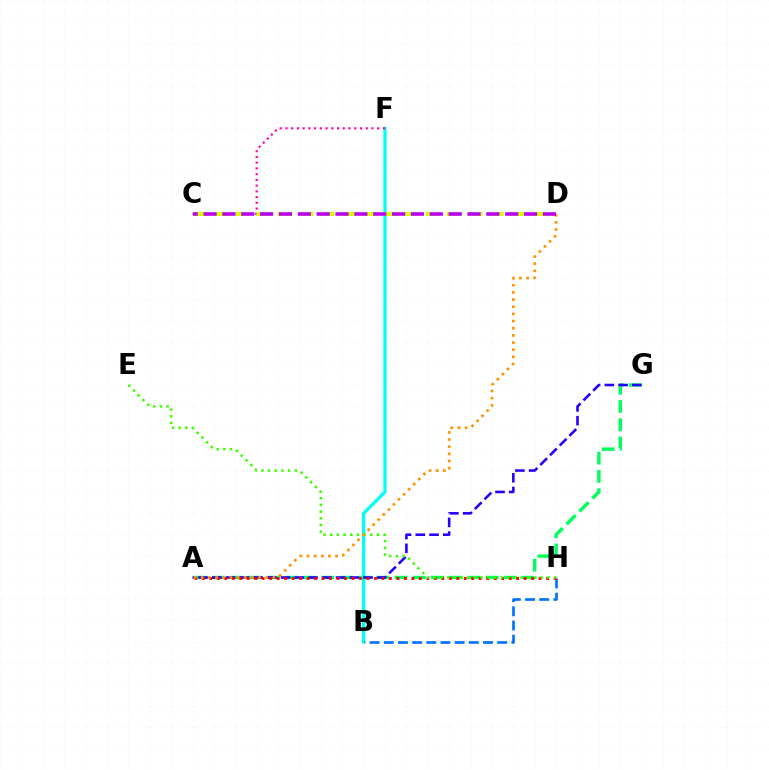{('B', 'F'): [{'color': '#00fff6', 'line_style': 'solid', 'thickness': 2.36}], ('A', 'G'): [{'color': '#00ff5c', 'line_style': 'dashed', 'thickness': 2.48}, {'color': '#2500ff', 'line_style': 'dashed', 'thickness': 1.87}], ('B', 'H'): [{'color': '#0074ff', 'line_style': 'dashed', 'thickness': 1.93}], ('C', 'F'): [{'color': '#ff00ac', 'line_style': 'dotted', 'thickness': 1.56}], ('A', 'H'): [{'color': '#ff0000', 'line_style': 'dotted', 'thickness': 2.03}], ('E', 'H'): [{'color': '#3dff00', 'line_style': 'dotted', 'thickness': 1.82}], ('C', 'D'): [{'color': '#d1ff00', 'line_style': 'dashed', 'thickness': 2.87}, {'color': '#b900ff', 'line_style': 'dashed', 'thickness': 2.56}], ('A', 'D'): [{'color': '#ff9400', 'line_style': 'dotted', 'thickness': 1.95}]}